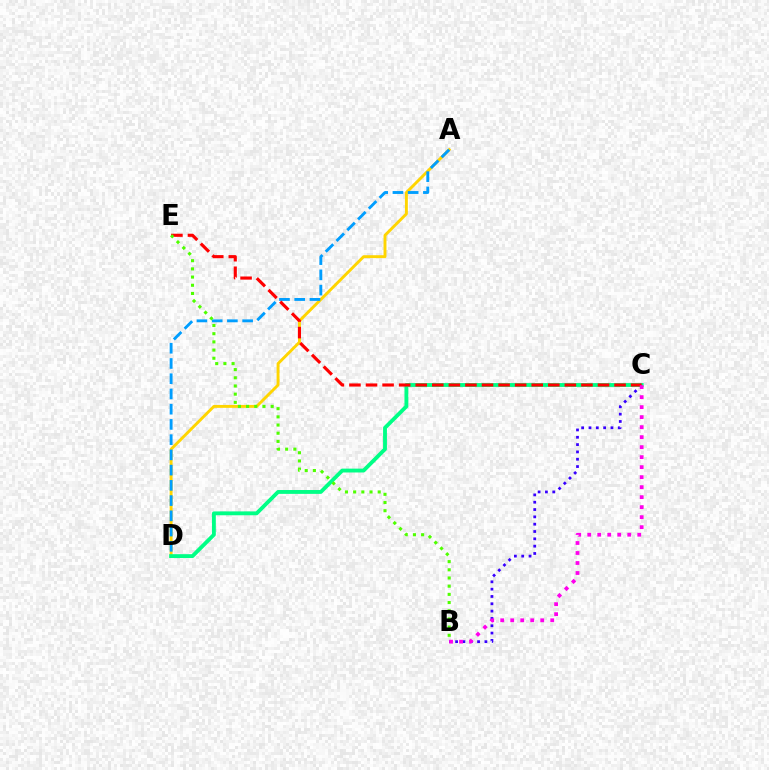{('A', 'D'): [{'color': '#ffd500', 'line_style': 'solid', 'thickness': 2.09}, {'color': '#009eff', 'line_style': 'dashed', 'thickness': 2.07}], ('B', 'C'): [{'color': '#3700ff', 'line_style': 'dotted', 'thickness': 1.99}, {'color': '#ff00ed', 'line_style': 'dotted', 'thickness': 2.72}], ('C', 'D'): [{'color': '#00ff86', 'line_style': 'solid', 'thickness': 2.77}], ('C', 'E'): [{'color': '#ff0000', 'line_style': 'dashed', 'thickness': 2.25}], ('B', 'E'): [{'color': '#4fff00', 'line_style': 'dotted', 'thickness': 2.22}]}